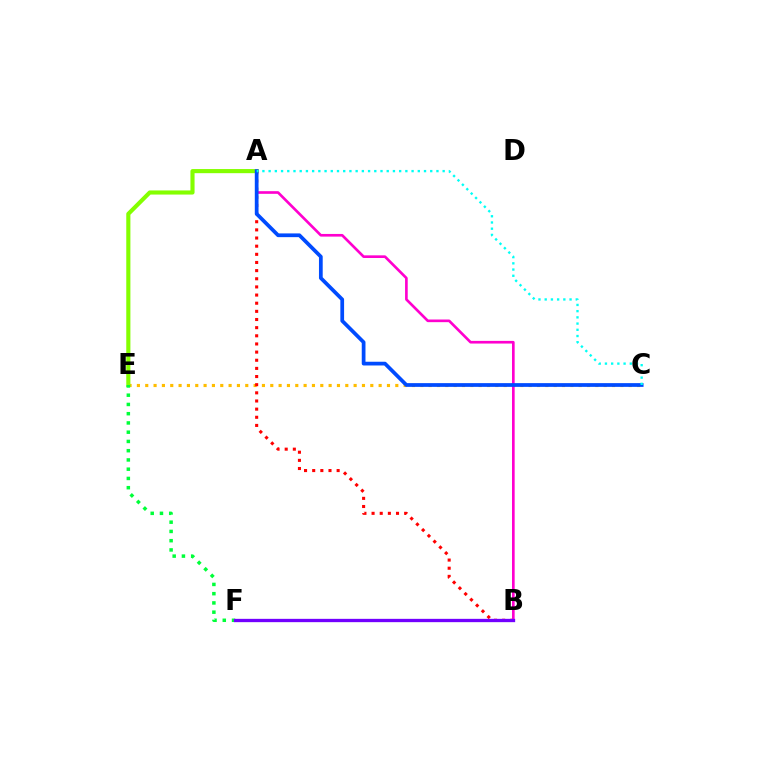{('C', 'E'): [{'color': '#ffbd00', 'line_style': 'dotted', 'thickness': 2.26}], ('A', 'E'): [{'color': '#84ff00', 'line_style': 'solid', 'thickness': 2.97}], ('A', 'B'): [{'color': '#ff0000', 'line_style': 'dotted', 'thickness': 2.21}, {'color': '#ff00cf', 'line_style': 'solid', 'thickness': 1.91}], ('E', 'F'): [{'color': '#00ff39', 'line_style': 'dotted', 'thickness': 2.51}], ('A', 'C'): [{'color': '#004bff', 'line_style': 'solid', 'thickness': 2.69}, {'color': '#00fff6', 'line_style': 'dotted', 'thickness': 1.69}], ('B', 'F'): [{'color': '#7200ff', 'line_style': 'solid', 'thickness': 2.39}]}